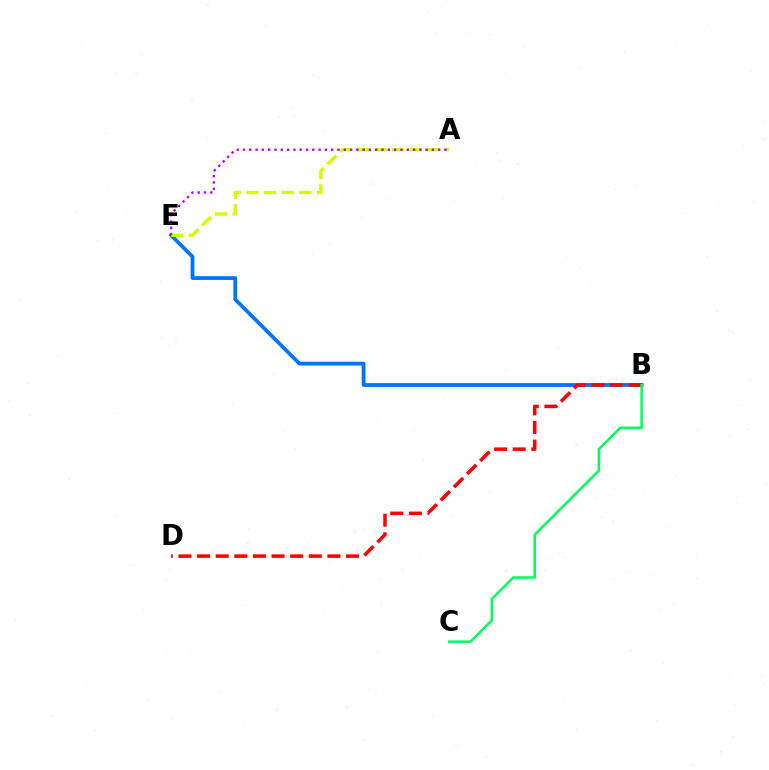{('B', 'E'): [{'color': '#0074ff', 'line_style': 'solid', 'thickness': 2.72}], ('A', 'E'): [{'color': '#d1ff00', 'line_style': 'dashed', 'thickness': 2.39}, {'color': '#b900ff', 'line_style': 'dotted', 'thickness': 1.71}], ('B', 'D'): [{'color': '#ff0000', 'line_style': 'dashed', 'thickness': 2.53}], ('B', 'C'): [{'color': '#00ff5c', 'line_style': 'solid', 'thickness': 1.81}]}